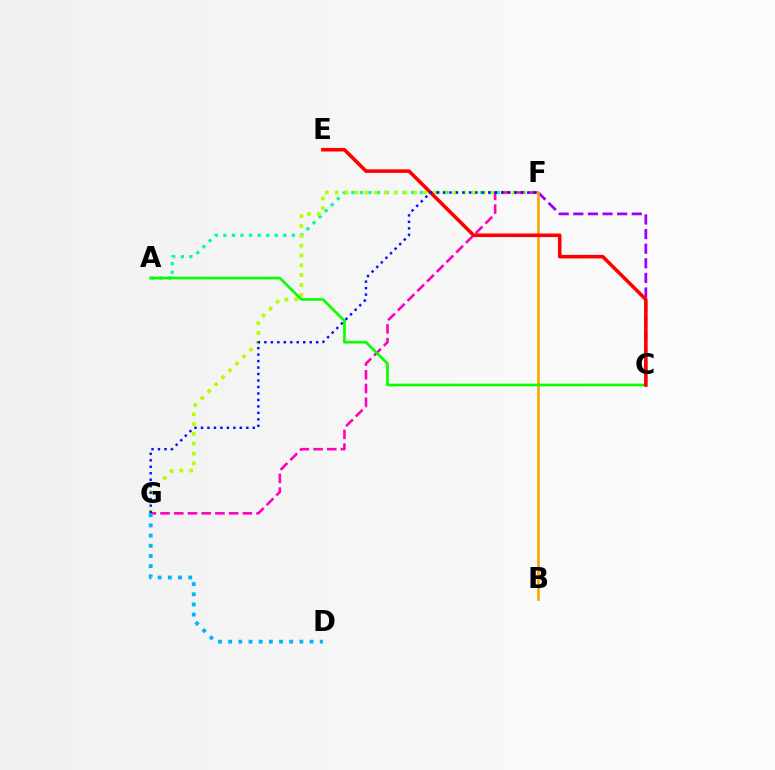{('A', 'F'): [{'color': '#00ff9d', 'line_style': 'dotted', 'thickness': 2.33}], ('F', 'G'): [{'color': '#b3ff00', 'line_style': 'dotted', 'thickness': 2.67}, {'color': '#ff00bd', 'line_style': 'dashed', 'thickness': 1.86}, {'color': '#0010ff', 'line_style': 'dotted', 'thickness': 1.76}], ('C', 'F'): [{'color': '#9b00ff', 'line_style': 'dashed', 'thickness': 1.99}], ('B', 'F'): [{'color': '#ffa500', 'line_style': 'solid', 'thickness': 1.93}], ('A', 'C'): [{'color': '#08ff00', 'line_style': 'solid', 'thickness': 1.93}], ('C', 'E'): [{'color': '#ff0000', 'line_style': 'solid', 'thickness': 2.57}], ('D', 'G'): [{'color': '#00b5ff', 'line_style': 'dotted', 'thickness': 2.76}]}